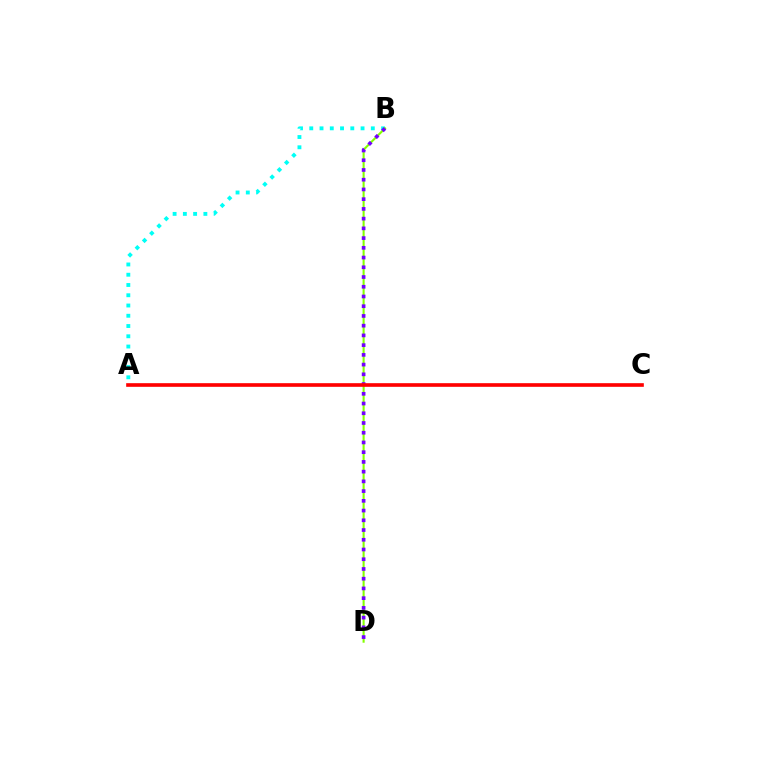{('A', 'B'): [{'color': '#00fff6', 'line_style': 'dotted', 'thickness': 2.79}], ('B', 'D'): [{'color': '#84ff00', 'line_style': 'solid', 'thickness': 1.5}, {'color': '#7200ff', 'line_style': 'dotted', 'thickness': 2.64}], ('A', 'C'): [{'color': '#ff0000', 'line_style': 'solid', 'thickness': 2.62}]}